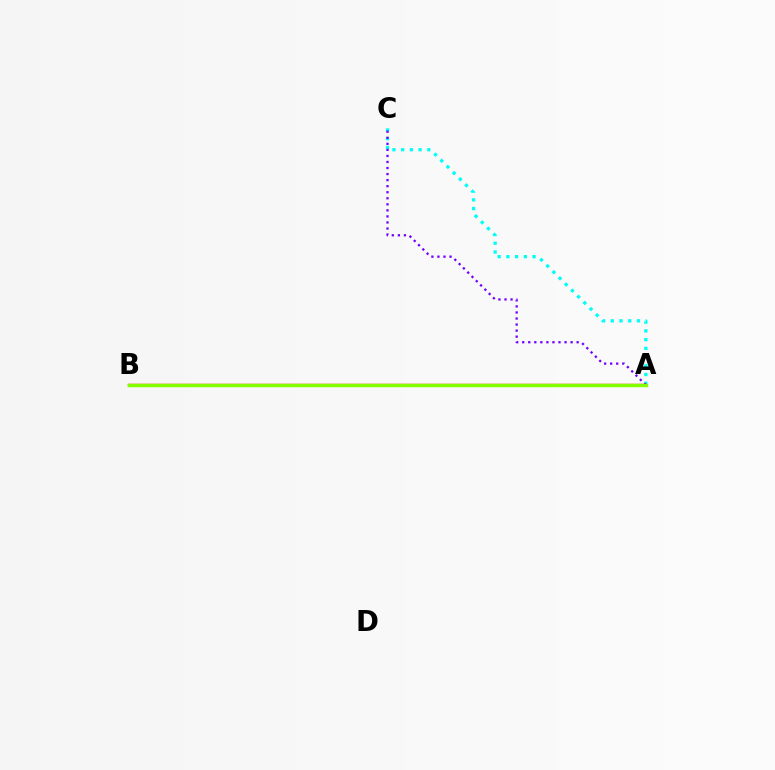{('A', 'C'): [{'color': '#00fff6', 'line_style': 'dotted', 'thickness': 2.37}, {'color': '#7200ff', 'line_style': 'dotted', 'thickness': 1.64}], ('A', 'B'): [{'color': '#ff0000', 'line_style': 'solid', 'thickness': 1.7}, {'color': '#84ff00', 'line_style': 'solid', 'thickness': 2.47}]}